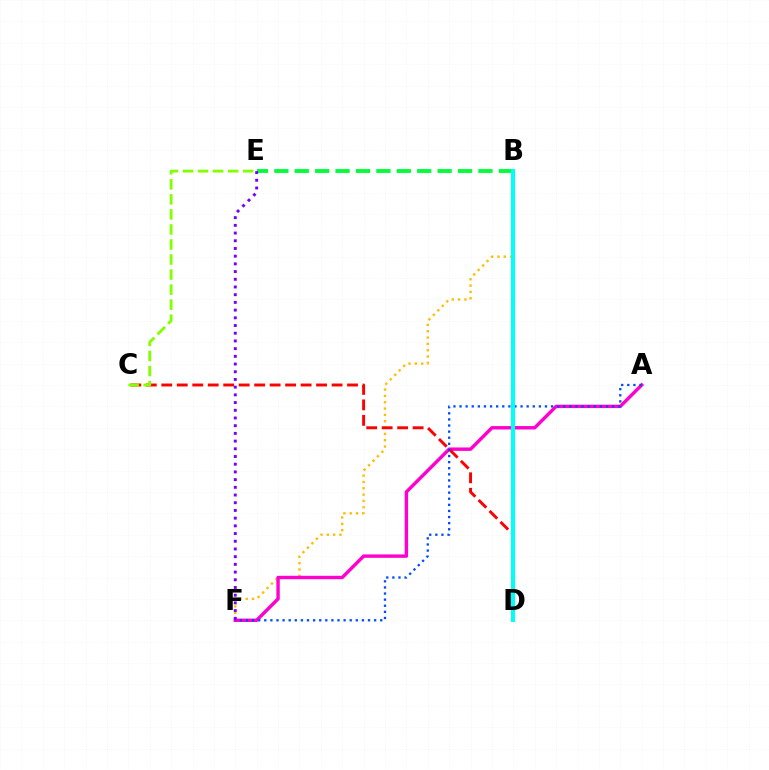{('B', 'F'): [{'color': '#ffbd00', 'line_style': 'dotted', 'thickness': 1.72}], ('A', 'F'): [{'color': '#ff00cf', 'line_style': 'solid', 'thickness': 2.45}, {'color': '#004bff', 'line_style': 'dotted', 'thickness': 1.66}], ('C', 'D'): [{'color': '#ff0000', 'line_style': 'dashed', 'thickness': 2.1}], ('B', 'E'): [{'color': '#00ff39', 'line_style': 'dashed', 'thickness': 2.77}], ('B', 'D'): [{'color': '#00fff6', 'line_style': 'solid', 'thickness': 2.93}], ('E', 'F'): [{'color': '#7200ff', 'line_style': 'dotted', 'thickness': 2.09}], ('C', 'E'): [{'color': '#84ff00', 'line_style': 'dashed', 'thickness': 2.04}]}